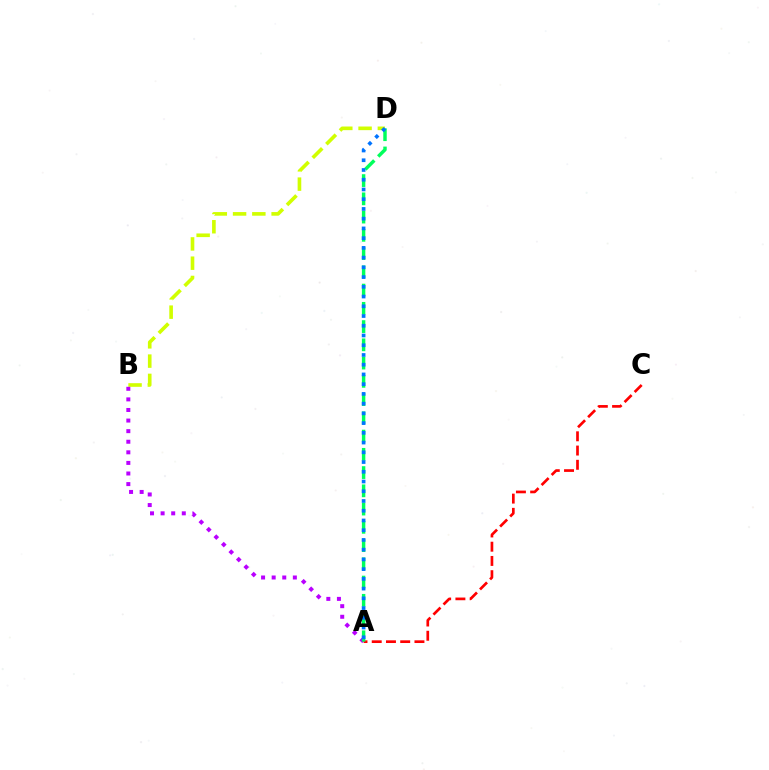{('B', 'D'): [{'color': '#d1ff00', 'line_style': 'dashed', 'thickness': 2.62}], ('A', 'B'): [{'color': '#b900ff', 'line_style': 'dotted', 'thickness': 2.88}], ('A', 'C'): [{'color': '#ff0000', 'line_style': 'dashed', 'thickness': 1.93}], ('A', 'D'): [{'color': '#00ff5c', 'line_style': 'dashed', 'thickness': 2.48}, {'color': '#0074ff', 'line_style': 'dotted', 'thickness': 2.65}]}